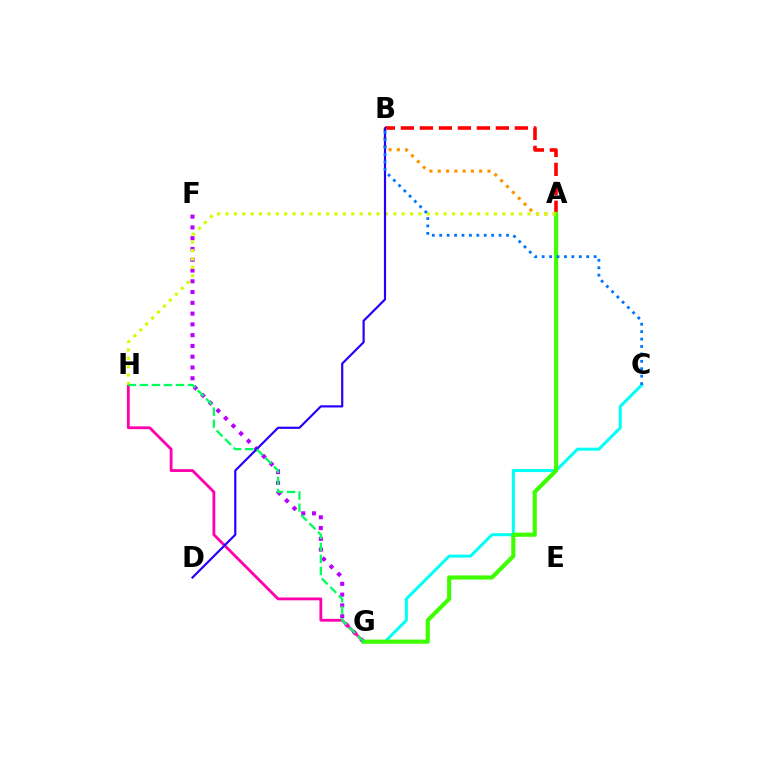{('A', 'B'): [{'color': '#ff0000', 'line_style': 'dashed', 'thickness': 2.58}, {'color': '#ff9400', 'line_style': 'dotted', 'thickness': 2.25}], ('F', 'G'): [{'color': '#b900ff', 'line_style': 'dotted', 'thickness': 2.93}], ('G', 'H'): [{'color': '#ff00ac', 'line_style': 'solid', 'thickness': 2.02}, {'color': '#00ff5c', 'line_style': 'dashed', 'thickness': 1.63}], ('C', 'G'): [{'color': '#00fff6', 'line_style': 'solid', 'thickness': 2.16}], ('A', 'G'): [{'color': '#3dff00', 'line_style': 'solid', 'thickness': 2.98}], ('A', 'H'): [{'color': '#d1ff00', 'line_style': 'dotted', 'thickness': 2.28}], ('B', 'D'): [{'color': '#2500ff', 'line_style': 'solid', 'thickness': 1.57}], ('B', 'C'): [{'color': '#0074ff', 'line_style': 'dotted', 'thickness': 2.02}]}